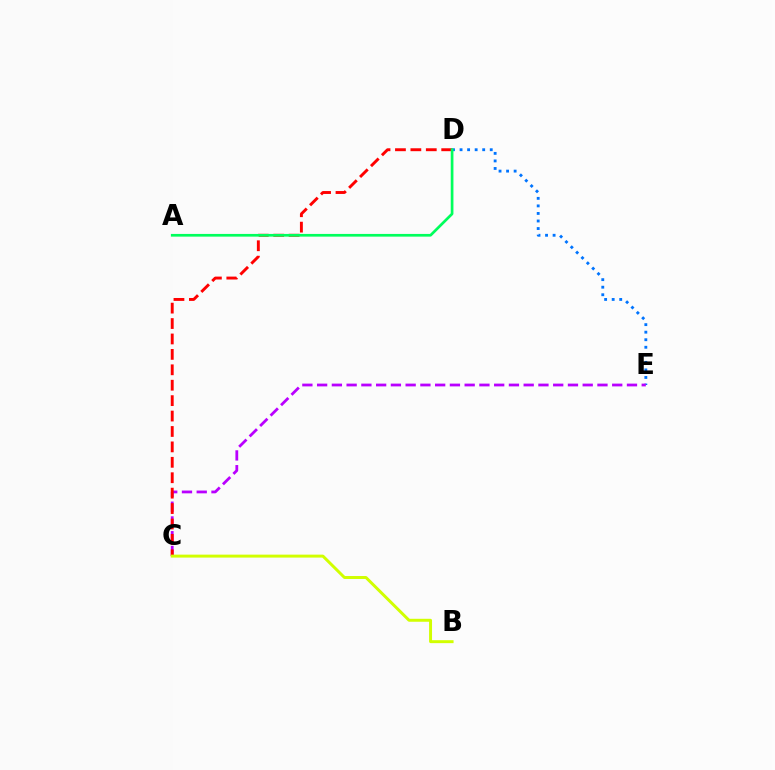{('D', 'E'): [{'color': '#0074ff', 'line_style': 'dotted', 'thickness': 2.05}], ('C', 'E'): [{'color': '#b900ff', 'line_style': 'dashed', 'thickness': 2.0}], ('C', 'D'): [{'color': '#ff0000', 'line_style': 'dashed', 'thickness': 2.09}], ('B', 'C'): [{'color': '#d1ff00', 'line_style': 'solid', 'thickness': 2.13}], ('A', 'D'): [{'color': '#00ff5c', 'line_style': 'solid', 'thickness': 1.94}]}